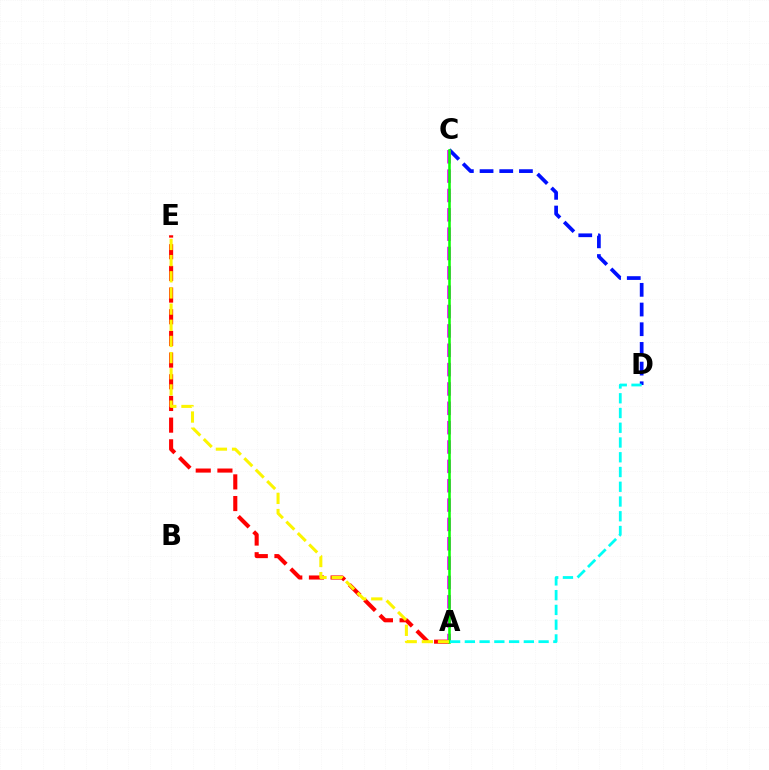{('C', 'D'): [{'color': '#0010ff', 'line_style': 'dashed', 'thickness': 2.67}], ('A', 'E'): [{'color': '#ff0000', 'line_style': 'dashed', 'thickness': 2.94}, {'color': '#fcf500', 'line_style': 'dashed', 'thickness': 2.2}], ('A', 'C'): [{'color': '#ee00ff', 'line_style': 'dashed', 'thickness': 2.63}, {'color': '#08ff00', 'line_style': 'solid', 'thickness': 1.84}], ('A', 'D'): [{'color': '#00fff6', 'line_style': 'dashed', 'thickness': 2.0}]}